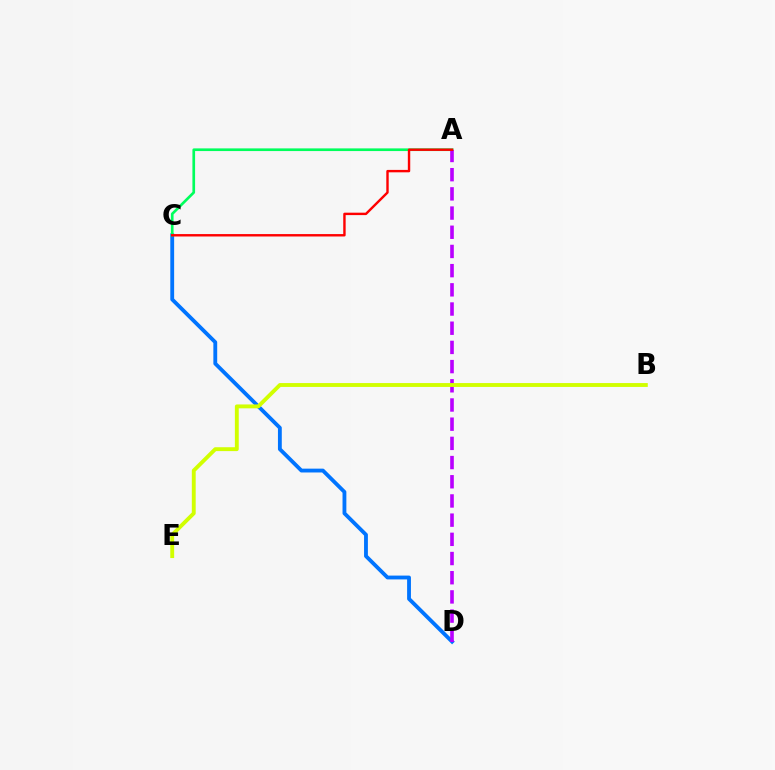{('C', 'D'): [{'color': '#0074ff', 'line_style': 'solid', 'thickness': 2.76}], ('A', 'C'): [{'color': '#00ff5c', 'line_style': 'solid', 'thickness': 1.92}, {'color': '#ff0000', 'line_style': 'solid', 'thickness': 1.73}], ('A', 'D'): [{'color': '#b900ff', 'line_style': 'dashed', 'thickness': 2.61}], ('B', 'E'): [{'color': '#d1ff00', 'line_style': 'solid', 'thickness': 2.79}]}